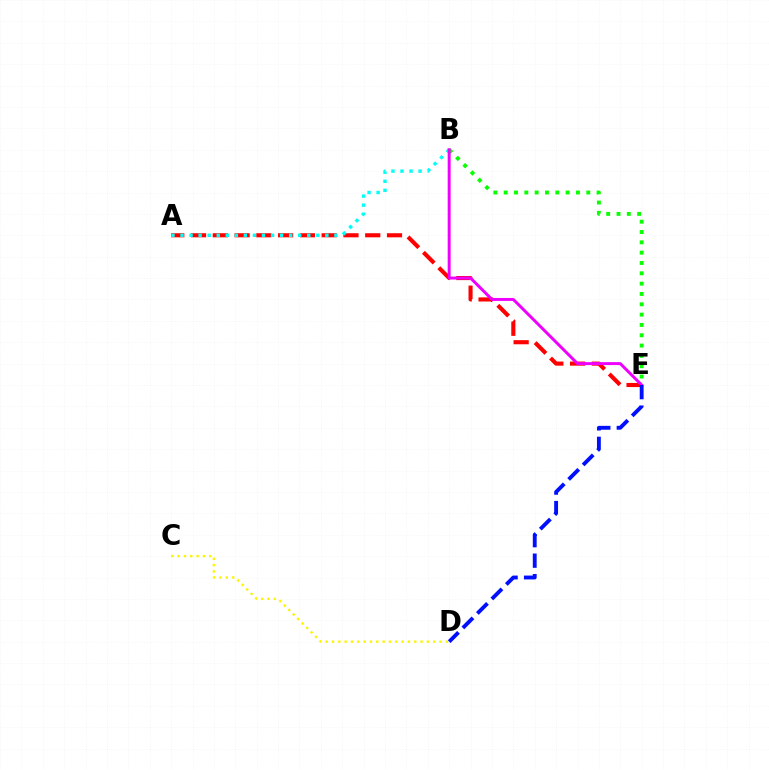{('A', 'E'): [{'color': '#ff0000', 'line_style': 'dashed', 'thickness': 2.96}], ('A', 'B'): [{'color': '#00fff6', 'line_style': 'dotted', 'thickness': 2.46}], ('B', 'E'): [{'color': '#08ff00', 'line_style': 'dotted', 'thickness': 2.81}, {'color': '#ee00ff', 'line_style': 'solid', 'thickness': 2.13}], ('D', 'E'): [{'color': '#0010ff', 'line_style': 'dashed', 'thickness': 2.78}], ('C', 'D'): [{'color': '#fcf500', 'line_style': 'dotted', 'thickness': 1.72}]}